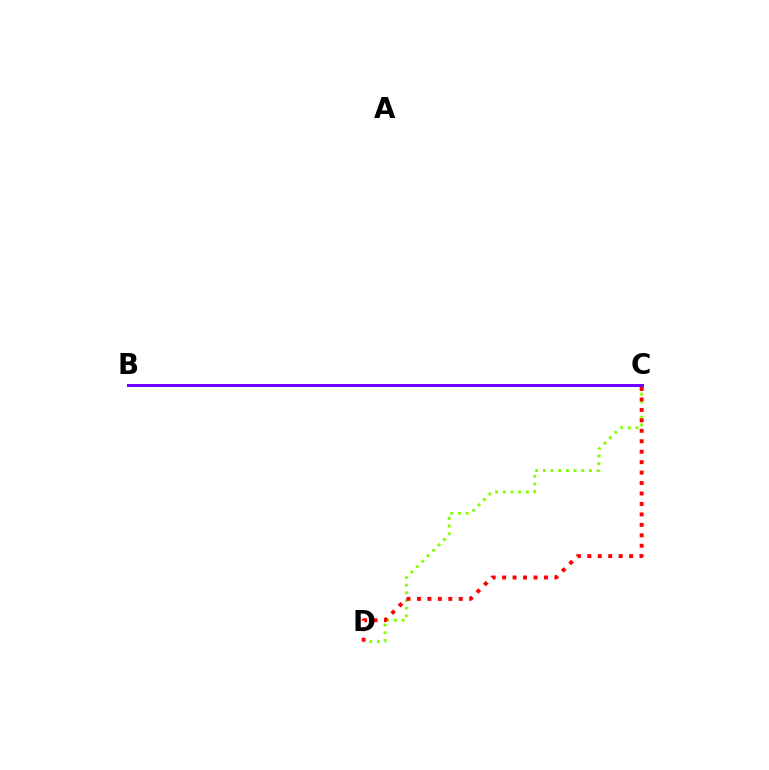{('C', 'D'): [{'color': '#84ff00', 'line_style': 'dotted', 'thickness': 2.09}, {'color': '#ff0000', 'line_style': 'dotted', 'thickness': 2.84}], ('B', 'C'): [{'color': '#00fff6', 'line_style': 'dashed', 'thickness': 2.03}, {'color': '#7200ff', 'line_style': 'solid', 'thickness': 2.17}]}